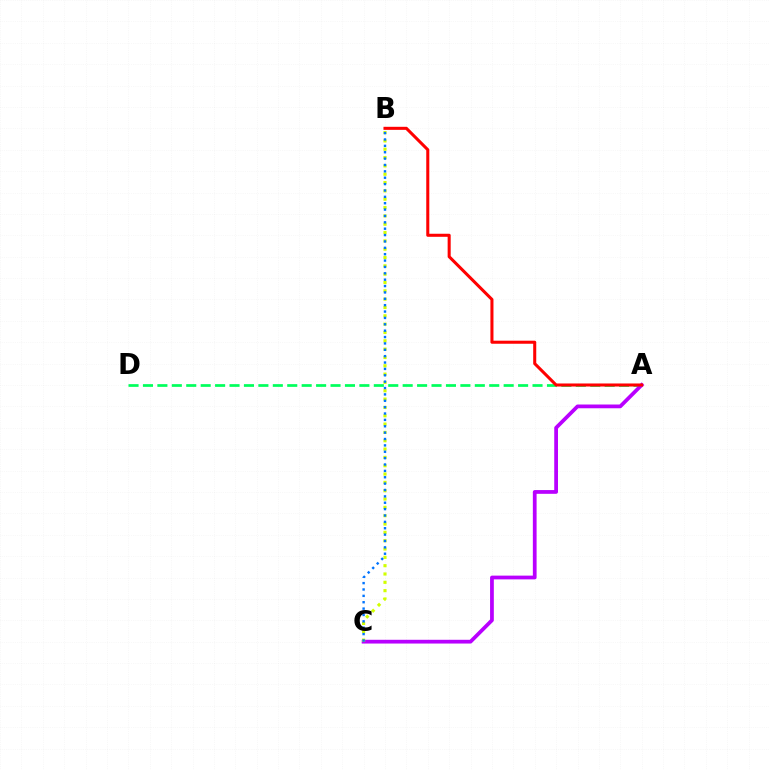{('A', 'D'): [{'color': '#00ff5c', 'line_style': 'dashed', 'thickness': 1.96}], ('A', 'C'): [{'color': '#b900ff', 'line_style': 'solid', 'thickness': 2.7}], ('A', 'B'): [{'color': '#ff0000', 'line_style': 'solid', 'thickness': 2.2}], ('B', 'C'): [{'color': '#d1ff00', 'line_style': 'dotted', 'thickness': 2.26}, {'color': '#0074ff', 'line_style': 'dotted', 'thickness': 1.73}]}